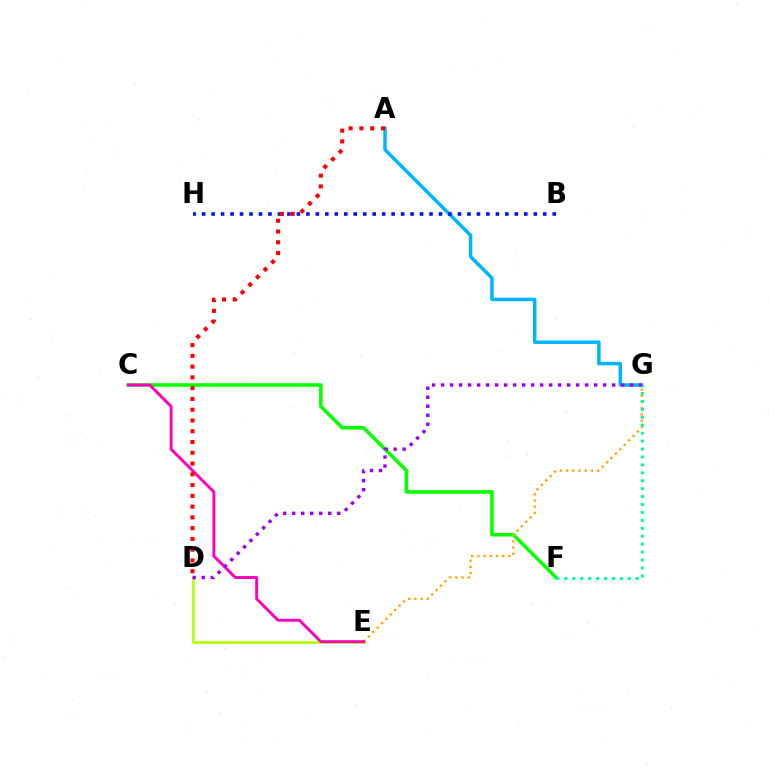{('C', 'F'): [{'color': '#08ff00', 'line_style': 'solid', 'thickness': 2.57}], ('E', 'G'): [{'color': '#ffa500', 'line_style': 'dotted', 'thickness': 1.69}], ('D', 'E'): [{'color': '#b3ff00', 'line_style': 'solid', 'thickness': 1.92}], ('F', 'G'): [{'color': '#00ff9d', 'line_style': 'dotted', 'thickness': 2.15}], ('C', 'E'): [{'color': '#ff00bd', 'line_style': 'solid', 'thickness': 2.09}], ('A', 'G'): [{'color': '#00b5ff', 'line_style': 'solid', 'thickness': 2.51}], ('B', 'H'): [{'color': '#0010ff', 'line_style': 'dotted', 'thickness': 2.57}], ('D', 'G'): [{'color': '#9b00ff', 'line_style': 'dotted', 'thickness': 2.45}], ('A', 'D'): [{'color': '#ff0000', 'line_style': 'dotted', 'thickness': 2.93}]}